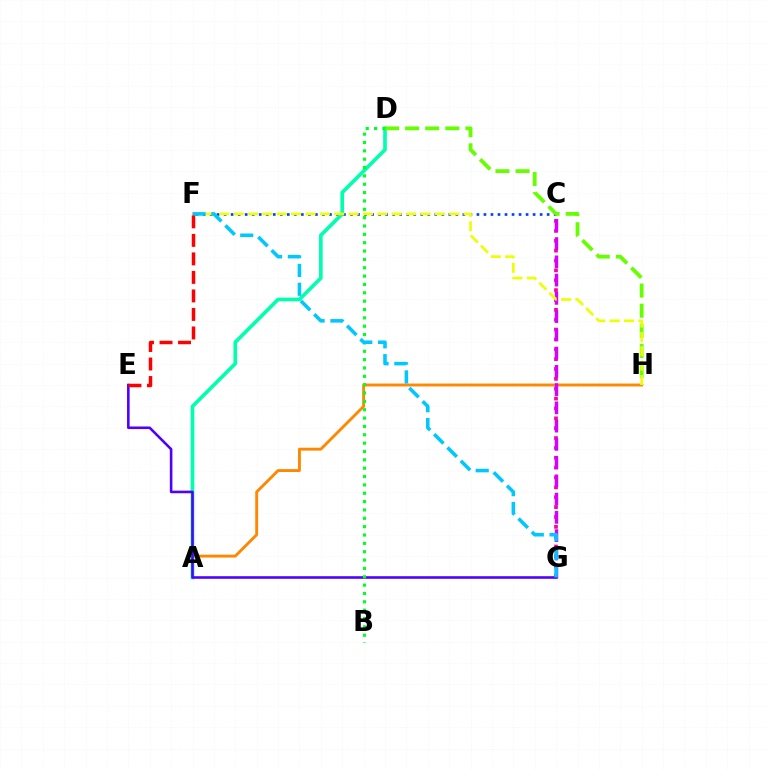{('C', 'G'): [{'color': '#ff00a0', 'line_style': 'dotted', 'thickness': 2.68}, {'color': '#d600ff', 'line_style': 'dashed', 'thickness': 2.48}], ('A', 'H'): [{'color': '#ff8800', 'line_style': 'solid', 'thickness': 2.08}], ('C', 'F'): [{'color': '#003fff', 'line_style': 'dotted', 'thickness': 1.91}], ('A', 'D'): [{'color': '#00ffaf', 'line_style': 'solid', 'thickness': 2.64}], ('E', 'G'): [{'color': '#4f00ff', 'line_style': 'solid', 'thickness': 1.86}], ('D', 'H'): [{'color': '#66ff00', 'line_style': 'dashed', 'thickness': 2.73}], ('B', 'D'): [{'color': '#00ff27', 'line_style': 'dotted', 'thickness': 2.27}], ('F', 'H'): [{'color': '#eeff00', 'line_style': 'dashed', 'thickness': 1.95}], ('F', 'G'): [{'color': '#00c7ff', 'line_style': 'dashed', 'thickness': 2.56}], ('E', 'F'): [{'color': '#ff0000', 'line_style': 'dashed', 'thickness': 2.52}]}